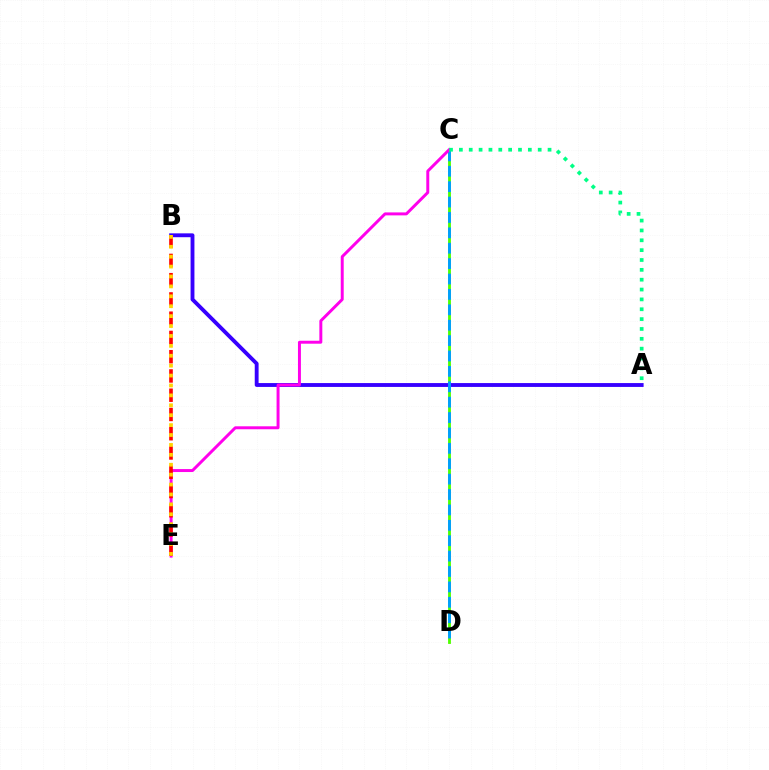{('C', 'D'): [{'color': '#4fff00', 'line_style': 'solid', 'thickness': 2.04}, {'color': '#009eff', 'line_style': 'dashed', 'thickness': 2.09}], ('A', 'B'): [{'color': '#3700ff', 'line_style': 'solid', 'thickness': 2.78}], ('C', 'E'): [{'color': '#ff00ed', 'line_style': 'solid', 'thickness': 2.13}], ('B', 'E'): [{'color': '#ff0000', 'line_style': 'dashed', 'thickness': 2.62}, {'color': '#ffd500', 'line_style': 'dotted', 'thickness': 2.69}], ('A', 'C'): [{'color': '#00ff86', 'line_style': 'dotted', 'thickness': 2.68}]}